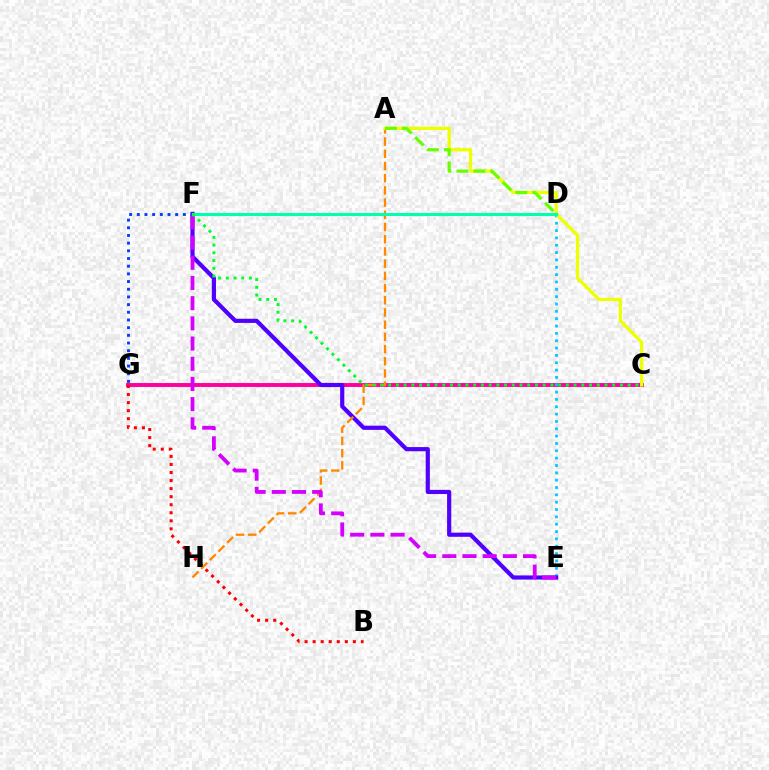{('C', 'G'): [{'color': '#ff00a0', 'line_style': 'solid', 'thickness': 2.82}], ('D', 'E'): [{'color': '#00c7ff', 'line_style': 'dotted', 'thickness': 1.99}], ('E', 'F'): [{'color': '#4f00ff', 'line_style': 'solid', 'thickness': 3.0}, {'color': '#d600ff', 'line_style': 'dashed', 'thickness': 2.74}], ('A', 'H'): [{'color': '#ff8800', 'line_style': 'dashed', 'thickness': 1.66}], ('A', 'C'): [{'color': '#eeff00', 'line_style': 'solid', 'thickness': 2.35}], ('F', 'G'): [{'color': '#003fff', 'line_style': 'dotted', 'thickness': 2.09}], ('A', 'D'): [{'color': '#66ff00', 'line_style': 'dashed', 'thickness': 2.3}], ('B', 'G'): [{'color': '#ff0000', 'line_style': 'dotted', 'thickness': 2.19}], ('D', 'F'): [{'color': '#00ffaf', 'line_style': 'solid', 'thickness': 2.22}], ('C', 'F'): [{'color': '#00ff27', 'line_style': 'dotted', 'thickness': 2.1}]}